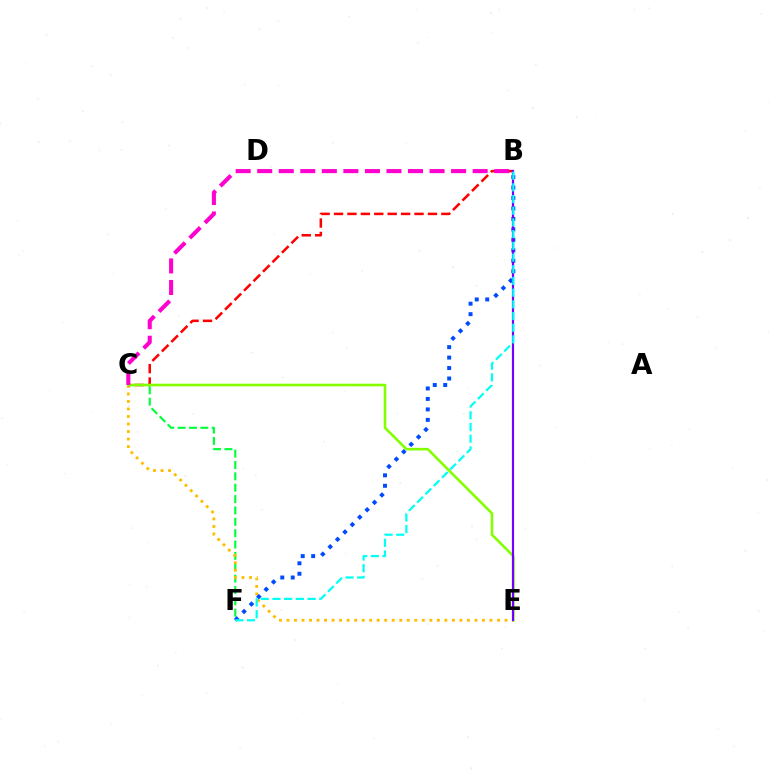{('C', 'F'): [{'color': '#00ff39', 'line_style': 'dashed', 'thickness': 1.54}], ('C', 'E'): [{'color': '#ffbd00', 'line_style': 'dotted', 'thickness': 2.04}, {'color': '#84ff00', 'line_style': 'solid', 'thickness': 1.87}], ('B', 'C'): [{'color': '#ff0000', 'line_style': 'dashed', 'thickness': 1.82}, {'color': '#ff00cf', 'line_style': 'dashed', 'thickness': 2.93}], ('B', 'F'): [{'color': '#004bff', 'line_style': 'dotted', 'thickness': 2.84}, {'color': '#00fff6', 'line_style': 'dashed', 'thickness': 1.59}], ('B', 'E'): [{'color': '#7200ff', 'line_style': 'solid', 'thickness': 1.58}]}